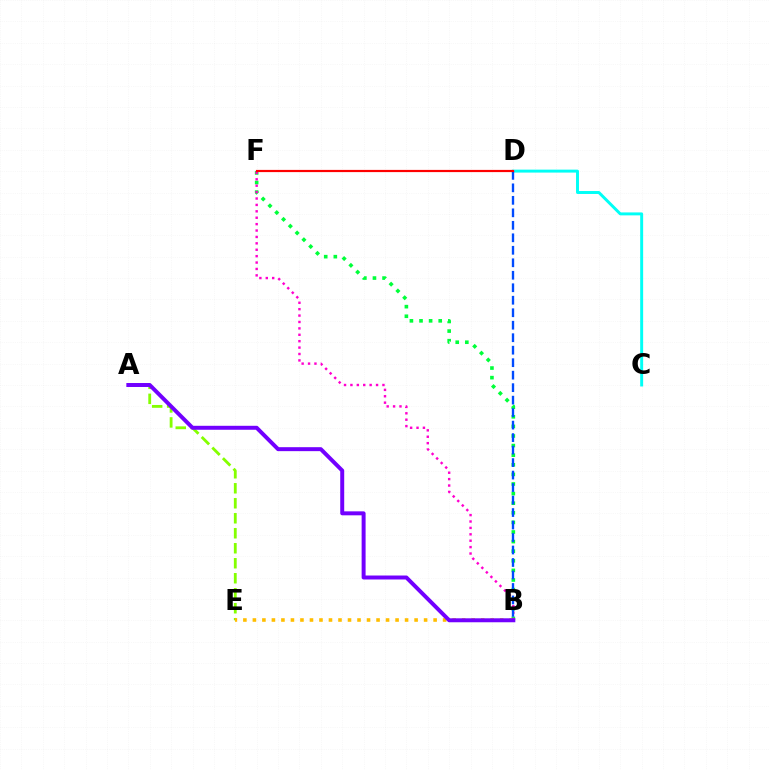{('B', 'F'): [{'color': '#00ff39', 'line_style': 'dotted', 'thickness': 2.61}, {'color': '#ff00cf', 'line_style': 'dotted', 'thickness': 1.74}], ('A', 'E'): [{'color': '#84ff00', 'line_style': 'dashed', 'thickness': 2.04}], ('C', 'D'): [{'color': '#00fff6', 'line_style': 'solid', 'thickness': 2.12}], ('B', 'E'): [{'color': '#ffbd00', 'line_style': 'dotted', 'thickness': 2.58}], ('B', 'D'): [{'color': '#004bff', 'line_style': 'dashed', 'thickness': 1.7}], ('D', 'F'): [{'color': '#ff0000', 'line_style': 'solid', 'thickness': 1.59}], ('A', 'B'): [{'color': '#7200ff', 'line_style': 'solid', 'thickness': 2.85}]}